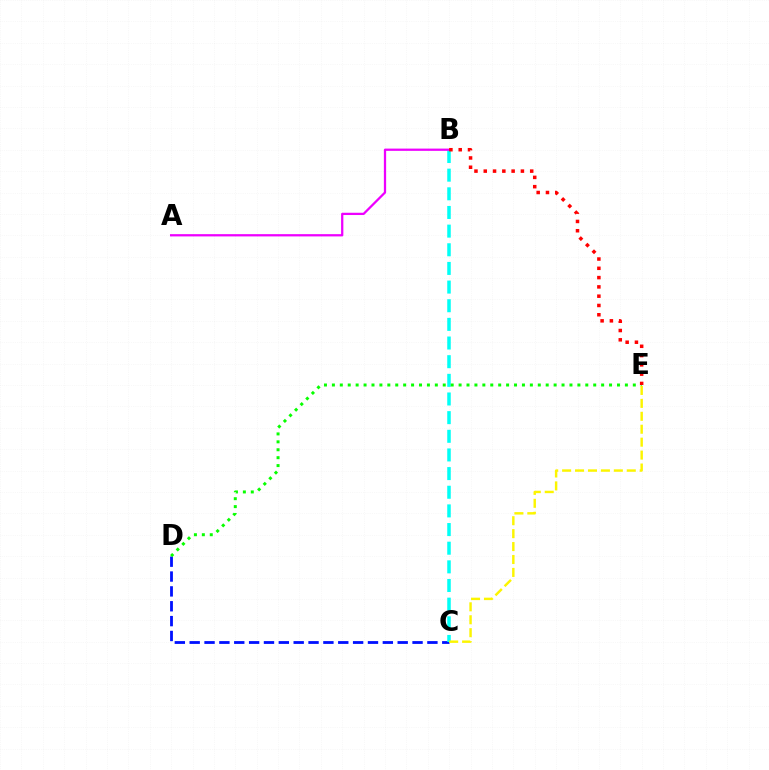{('C', 'D'): [{'color': '#0010ff', 'line_style': 'dashed', 'thickness': 2.02}], ('B', 'C'): [{'color': '#00fff6', 'line_style': 'dashed', 'thickness': 2.53}], ('A', 'B'): [{'color': '#ee00ff', 'line_style': 'solid', 'thickness': 1.63}], ('D', 'E'): [{'color': '#08ff00', 'line_style': 'dotted', 'thickness': 2.15}], ('C', 'E'): [{'color': '#fcf500', 'line_style': 'dashed', 'thickness': 1.76}], ('B', 'E'): [{'color': '#ff0000', 'line_style': 'dotted', 'thickness': 2.52}]}